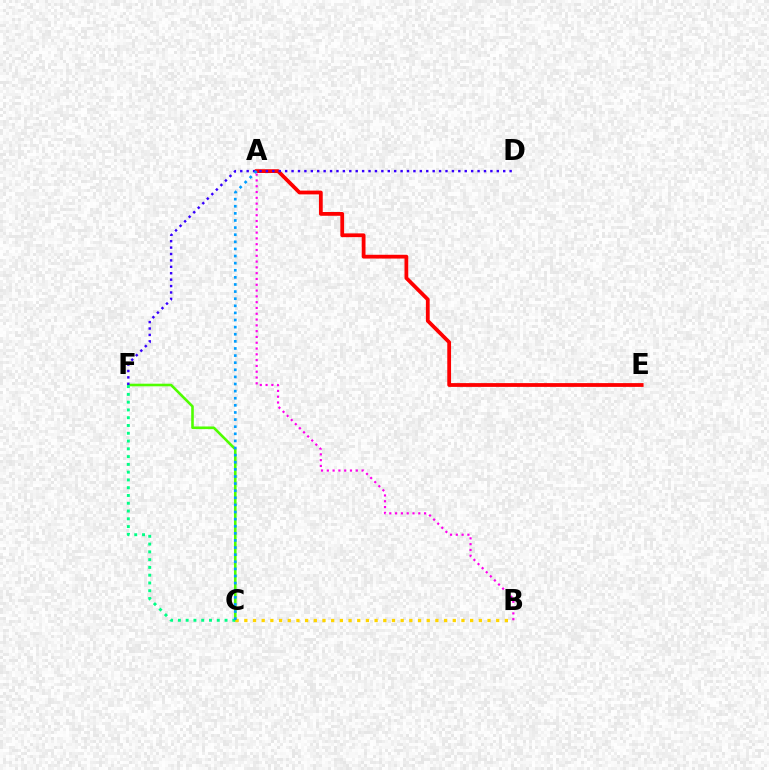{('C', 'F'): [{'color': '#4fff00', 'line_style': 'solid', 'thickness': 1.87}, {'color': '#00ff86', 'line_style': 'dotted', 'thickness': 2.11}], ('A', 'E'): [{'color': '#ff0000', 'line_style': 'solid', 'thickness': 2.72}], ('D', 'F'): [{'color': '#3700ff', 'line_style': 'dotted', 'thickness': 1.74}], ('B', 'C'): [{'color': '#ffd500', 'line_style': 'dotted', 'thickness': 2.36}], ('A', 'C'): [{'color': '#009eff', 'line_style': 'dotted', 'thickness': 1.93}], ('A', 'B'): [{'color': '#ff00ed', 'line_style': 'dotted', 'thickness': 1.57}]}